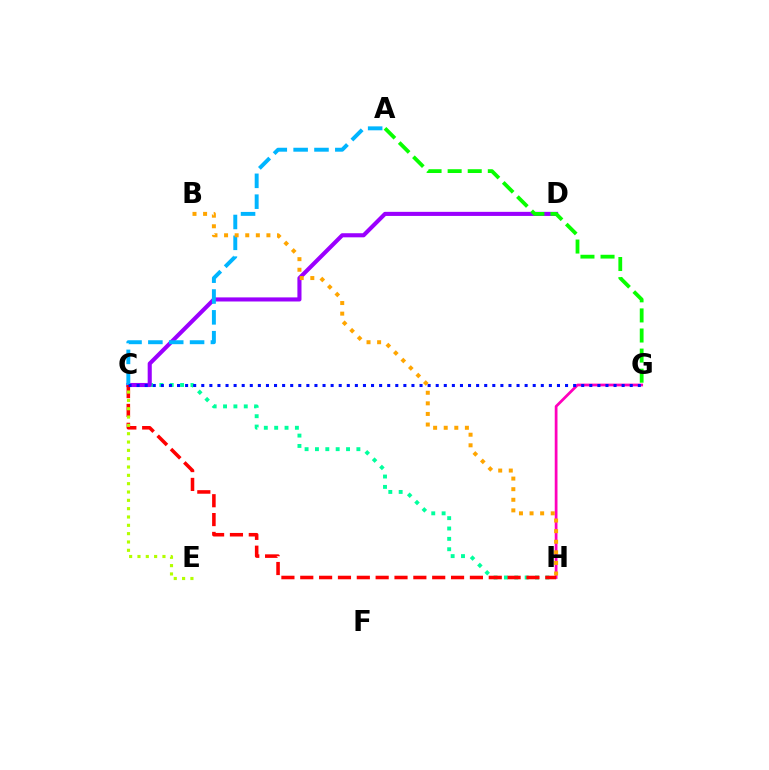{('C', 'H'): [{'color': '#00ff9d', 'line_style': 'dotted', 'thickness': 2.82}, {'color': '#ff0000', 'line_style': 'dashed', 'thickness': 2.56}], ('C', 'D'): [{'color': '#9b00ff', 'line_style': 'solid', 'thickness': 2.95}], ('G', 'H'): [{'color': '#ff00bd', 'line_style': 'solid', 'thickness': 1.98}], ('A', 'C'): [{'color': '#00b5ff', 'line_style': 'dashed', 'thickness': 2.83}], ('C', 'G'): [{'color': '#0010ff', 'line_style': 'dotted', 'thickness': 2.2}], ('C', 'E'): [{'color': '#b3ff00', 'line_style': 'dotted', 'thickness': 2.26}], ('A', 'G'): [{'color': '#08ff00', 'line_style': 'dashed', 'thickness': 2.73}], ('B', 'H'): [{'color': '#ffa500', 'line_style': 'dotted', 'thickness': 2.88}]}